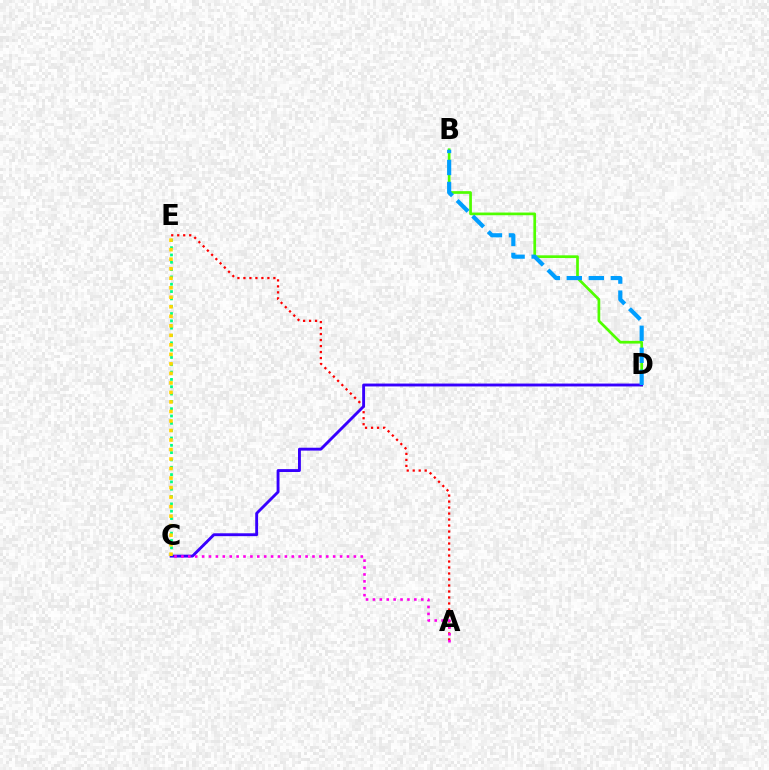{('C', 'E'): [{'color': '#00ff86', 'line_style': 'dotted', 'thickness': 1.99}, {'color': '#ffd500', 'line_style': 'dotted', 'thickness': 2.59}], ('A', 'E'): [{'color': '#ff0000', 'line_style': 'dotted', 'thickness': 1.63}], ('B', 'D'): [{'color': '#4fff00', 'line_style': 'solid', 'thickness': 1.94}, {'color': '#009eff', 'line_style': 'dashed', 'thickness': 2.99}], ('C', 'D'): [{'color': '#3700ff', 'line_style': 'solid', 'thickness': 2.07}], ('A', 'C'): [{'color': '#ff00ed', 'line_style': 'dotted', 'thickness': 1.87}]}